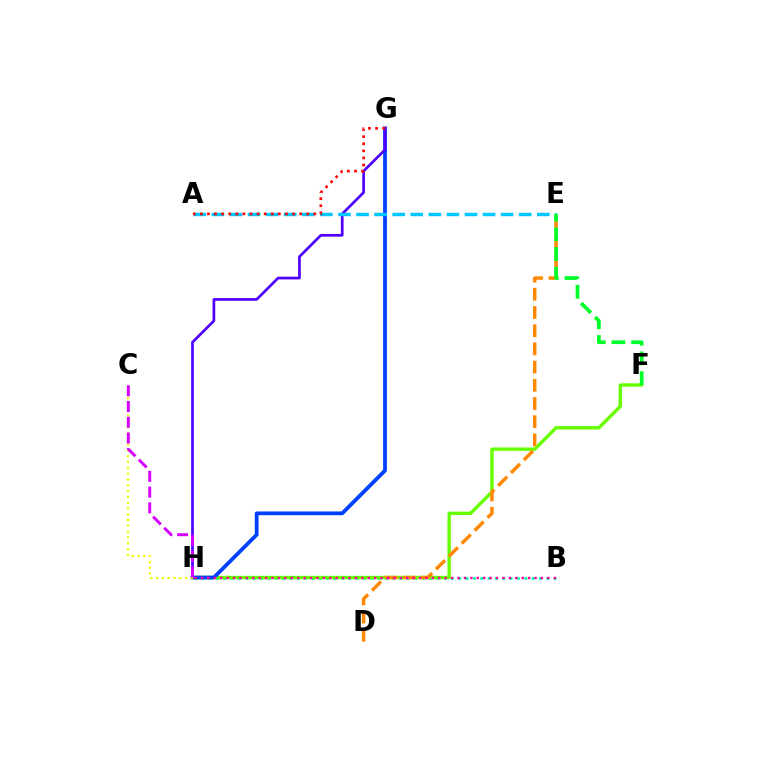{('B', 'H'): [{'color': '#00ffaf', 'line_style': 'dotted', 'thickness': 1.99}, {'color': '#ff00a0', 'line_style': 'dotted', 'thickness': 1.74}], ('F', 'H'): [{'color': '#66ff00', 'line_style': 'solid', 'thickness': 2.43}], ('G', 'H'): [{'color': '#003fff', 'line_style': 'solid', 'thickness': 2.72}, {'color': '#4f00ff', 'line_style': 'solid', 'thickness': 1.94}], ('C', 'H'): [{'color': '#eeff00', 'line_style': 'dotted', 'thickness': 1.58}, {'color': '#d600ff', 'line_style': 'dashed', 'thickness': 2.14}], ('A', 'E'): [{'color': '#00c7ff', 'line_style': 'dashed', 'thickness': 2.46}], ('D', 'E'): [{'color': '#ff8800', 'line_style': 'dashed', 'thickness': 2.47}], ('E', 'F'): [{'color': '#00ff27', 'line_style': 'dashed', 'thickness': 2.68}], ('A', 'G'): [{'color': '#ff0000', 'line_style': 'dotted', 'thickness': 1.93}]}